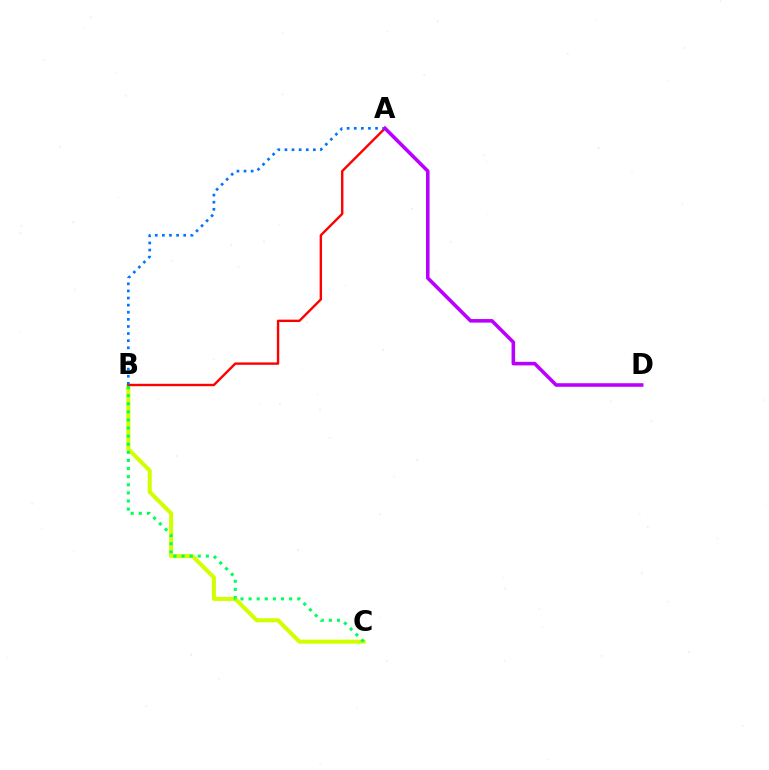{('B', 'C'): [{'color': '#d1ff00', 'line_style': 'solid', 'thickness': 2.93}, {'color': '#00ff5c', 'line_style': 'dotted', 'thickness': 2.2}], ('A', 'B'): [{'color': '#ff0000', 'line_style': 'solid', 'thickness': 1.72}, {'color': '#0074ff', 'line_style': 'dotted', 'thickness': 1.93}], ('A', 'D'): [{'color': '#b900ff', 'line_style': 'solid', 'thickness': 2.57}]}